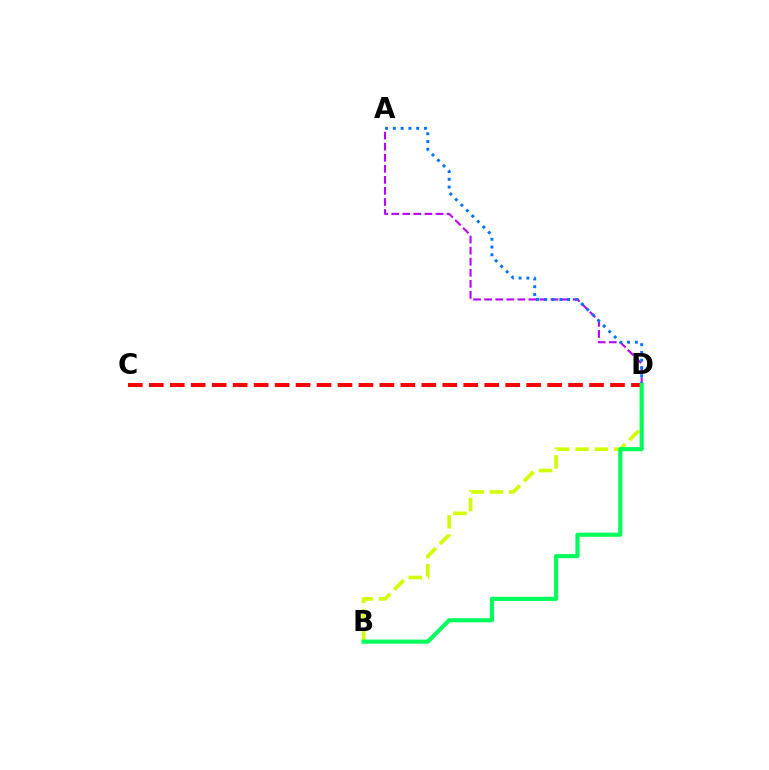{('A', 'D'): [{'color': '#b900ff', 'line_style': 'dashed', 'thickness': 1.5}, {'color': '#0074ff', 'line_style': 'dotted', 'thickness': 2.11}], ('B', 'D'): [{'color': '#d1ff00', 'line_style': 'dashed', 'thickness': 2.62}, {'color': '#00ff5c', 'line_style': 'solid', 'thickness': 2.99}], ('C', 'D'): [{'color': '#ff0000', 'line_style': 'dashed', 'thickness': 2.85}]}